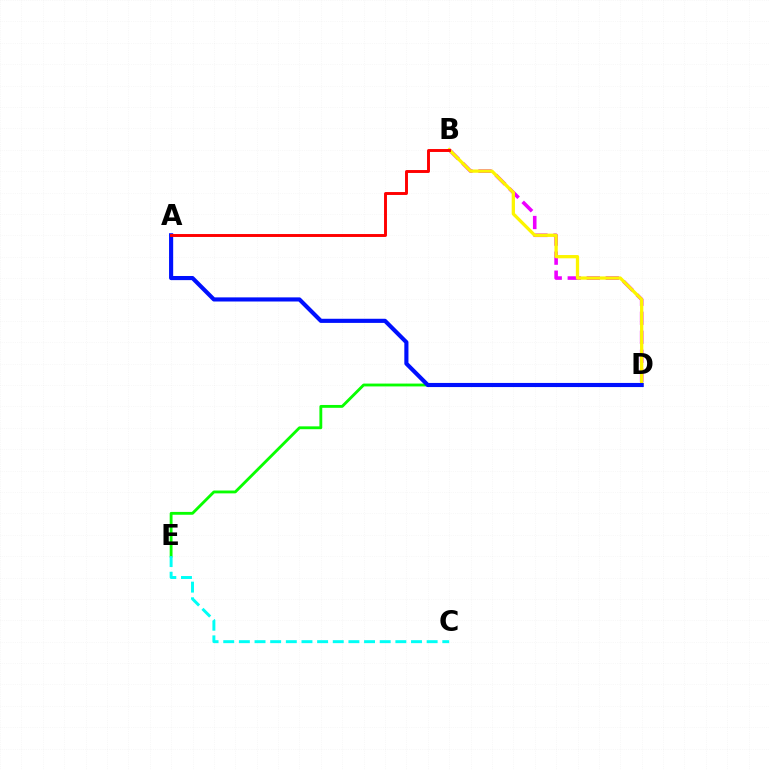{('D', 'E'): [{'color': '#08ff00', 'line_style': 'solid', 'thickness': 2.05}], ('B', 'D'): [{'color': '#ee00ff', 'line_style': 'dashed', 'thickness': 2.58}, {'color': '#fcf500', 'line_style': 'solid', 'thickness': 2.36}], ('A', 'D'): [{'color': '#0010ff', 'line_style': 'solid', 'thickness': 2.97}], ('A', 'B'): [{'color': '#ff0000', 'line_style': 'solid', 'thickness': 2.1}], ('C', 'E'): [{'color': '#00fff6', 'line_style': 'dashed', 'thickness': 2.13}]}